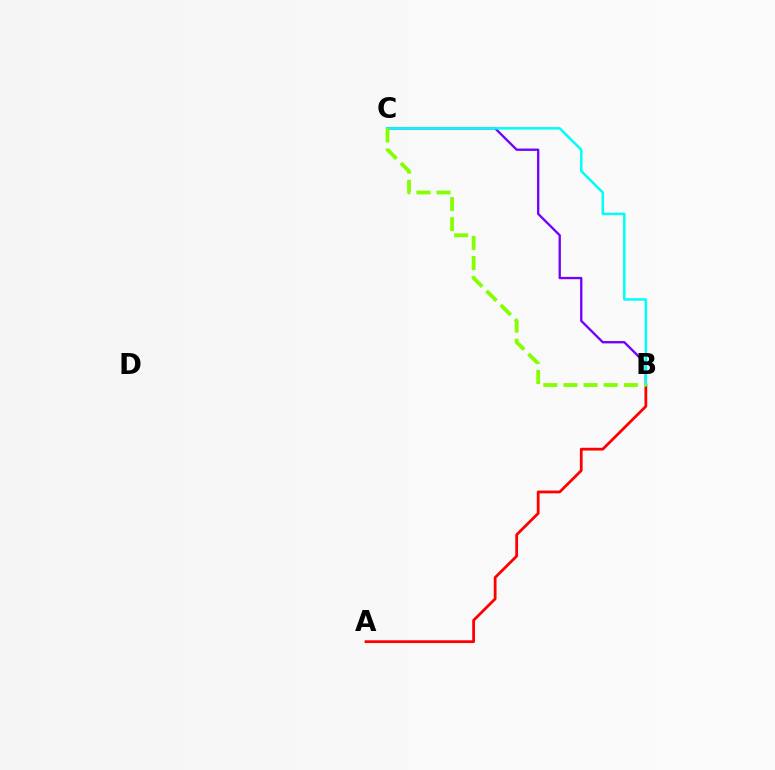{('A', 'B'): [{'color': '#ff0000', 'line_style': 'solid', 'thickness': 1.99}], ('B', 'C'): [{'color': '#7200ff', 'line_style': 'solid', 'thickness': 1.68}, {'color': '#00fff6', 'line_style': 'solid', 'thickness': 1.81}, {'color': '#84ff00', 'line_style': 'dashed', 'thickness': 2.73}]}